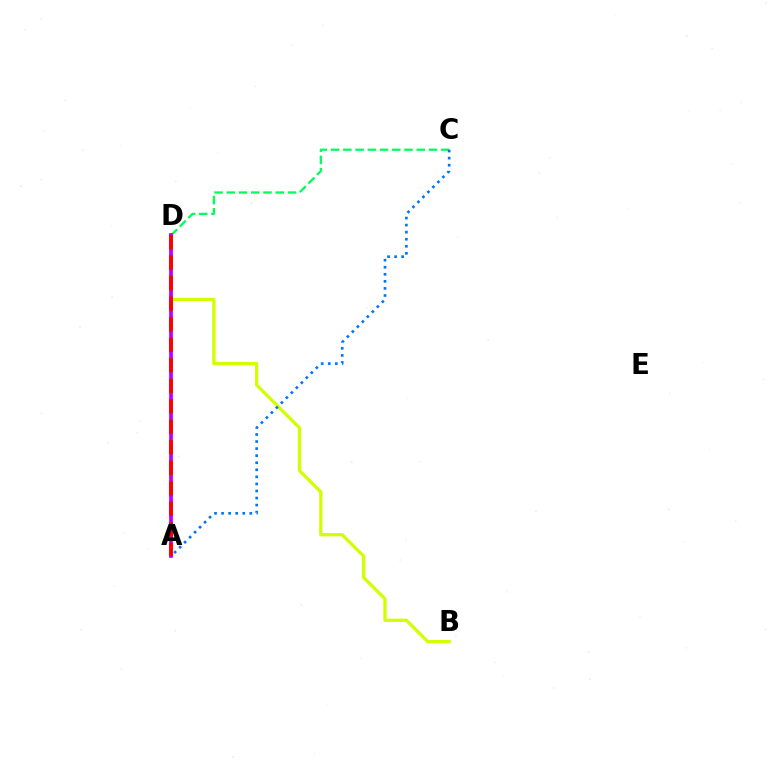{('C', 'D'): [{'color': '#00ff5c', 'line_style': 'dashed', 'thickness': 1.66}], ('B', 'D'): [{'color': '#d1ff00', 'line_style': 'solid', 'thickness': 2.36}], ('A', 'C'): [{'color': '#0074ff', 'line_style': 'dotted', 'thickness': 1.92}], ('A', 'D'): [{'color': '#b900ff', 'line_style': 'solid', 'thickness': 2.68}, {'color': '#ff0000', 'line_style': 'dashed', 'thickness': 2.79}]}